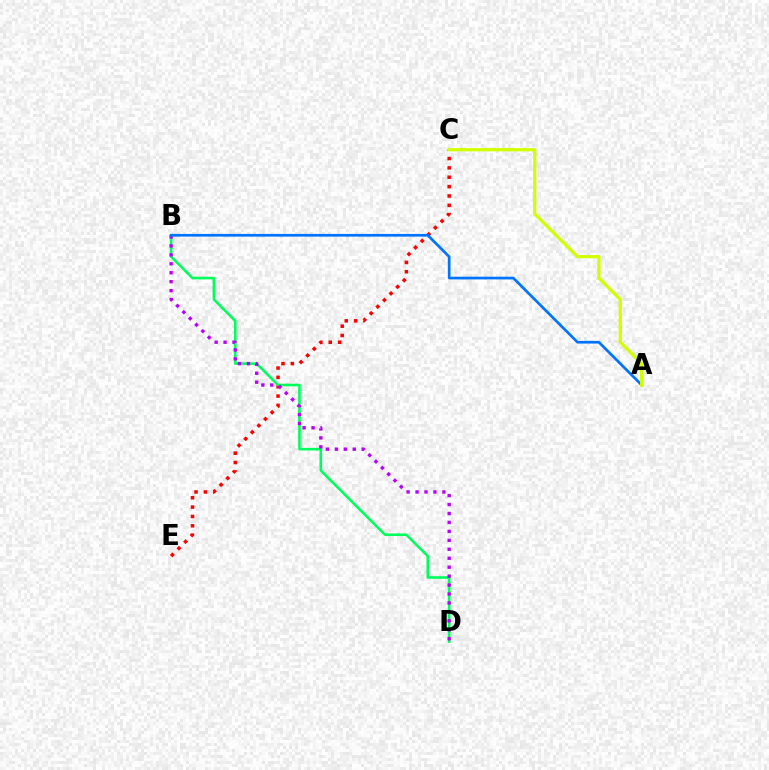{('C', 'E'): [{'color': '#ff0000', 'line_style': 'dotted', 'thickness': 2.54}], ('B', 'D'): [{'color': '#00ff5c', 'line_style': 'solid', 'thickness': 1.88}, {'color': '#b900ff', 'line_style': 'dotted', 'thickness': 2.43}], ('A', 'B'): [{'color': '#0074ff', 'line_style': 'solid', 'thickness': 1.94}], ('A', 'C'): [{'color': '#d1ff00', 'line_style': 'solid', 'thickness': 2.33}]}